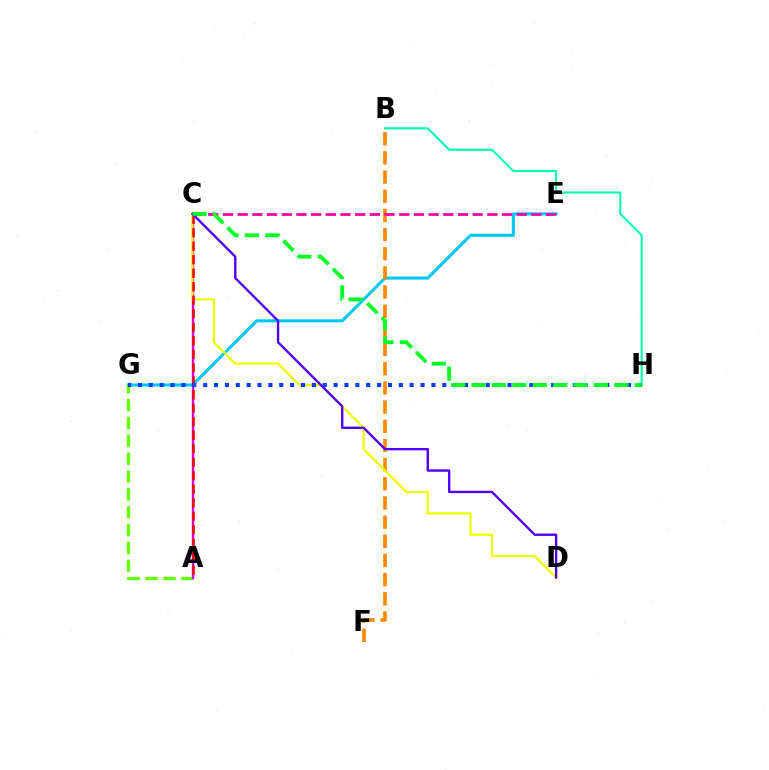{('B', 'H'): [{'color': '#00ffaf', 'line_style': 'solid', 'thickness': 1.52}], ('E', 'G'): [{'color': '#00c7ff', 'line_style': 'solid', 'thickness': 2.21}], ('A', 'G'): [{'color': '#66ff00', 'line_style': 'dashed', 'thickness': 2.43}], ('A', 'C'): [{'color': '#d600ff', 'line_style': 'solid', 'thickness': 1.69}, {'color': '#ff0000', 'line_style': 'dashed', 'thickness': 1.83}], ('B', 'F'): [{'color': '#ff8800', 'line_style': 'dashed', 'thickness': 2.6}], ('C', 'D'): [{'color': '#eeff00', 'line_style': 'solid', 'thickness': 1.62}, {'color': '#4f00ff', 'line_style': 'solid', 'thickness': 1.71}], ('C', 'E'): [{'color': '#ff00a0', 'line_style': 'dashed', 'thickness': 2.0}], ('G', 'H'): [{'color': '#003fff', 'line_style': 'dotted', 'thickness': 2.95}], ('C', 'H'): [{'color': '#00ff27', 'line_style': 'dashed', 'thickness': 2.77}]}